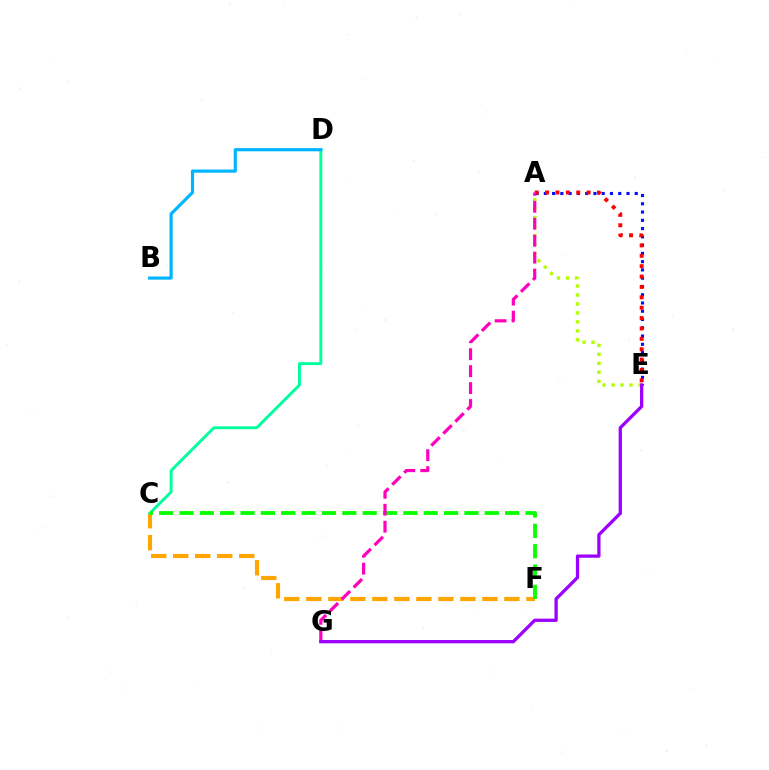{('A', 'E'): [{'color': '#b3ff00', 'line_style': 'dotted', 'thickness': 2.44}, {'color': '#0010ff', 'line_style': 'dotted', 'thickness': 2.25}, {'color': '#ff0000', 'line_style': 'dotted', 'thickness': 2.82}], ('C', 'F'): [{'color': '#ffa500', 'line_style': 'dashed', 'thickness': 2.99}, {'color': '#08ff00', 'line_style': 'dashed', 'thickness': 2.76}], ('C', 'D'): [{'color': '#00ff9d', 'line_style': 'solid', 'thickness': 2.11}], ('B', 'D'): [{'color': '#00b5ff', 'line_style': 'solid', 'thickness': 2.29}], ('A', 'G'): [{'color': '#ff00bd', 'line_style': 'dashed', 'thickness': 2.3}], ('E', 'G'): [{'color': '#9b00ff', 'line_style': 'solid', 'thickness': 2.35}]}